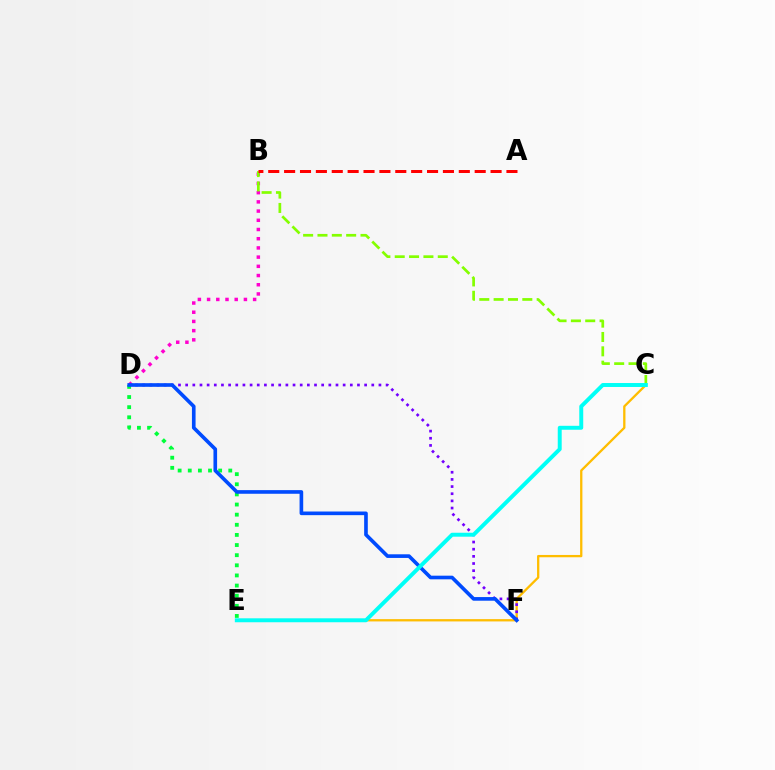{('C', 'E'): [{'color': '#ffbd00', 'line_style': 'solid', 'thickness': 1.66}, {'color': '#00fff6', 'line_style': 'solid', 'thickness': 2.84}], ('B', 'D'): [{'color': '#ff00cf', 'line_style': 'dotted', 'thickness': 2.5}], ('D', 'E'): [{'color': '#00ff39', 'line_style': 'dotted', 'thickness': 2.75}], ('B', 'C'): [{'color': '#84ff00', 'line_style': 'dashed', 'thickness': 1.95}], ('D', 'F'): [{'color': '#7200ff', 'line_style': 'dotted', 'thickness': 1.94}, {'color': '#004bff', 'line_style': 'solid', 'thickness': 2.62}], ('A', 'B'): [{'color': '#ff0000', 'line_style': 'dashed', 'thickness': 2.16}]}